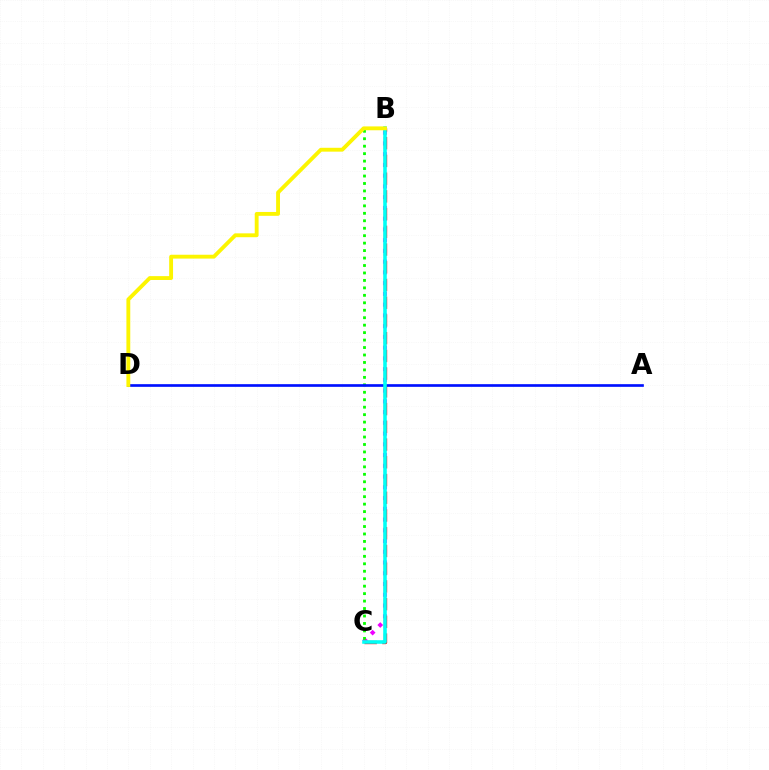{('B', 'C'): [{'color': '#ee00ff', 'line_style': 'dotted', 'thickness': 2.92}, {'color': '#08ff00', 'line_style': 'dotted', 'thickness': 2.03}, {'color': '#ff0000', 'line_style': 'dashed', 'thickness': 2.41}, {'color': '#00fff6', 'line_style': 'solid', 'thickness': 2.57}], ('A', 'D'): [{'color': '#0010ff', 'line_style': 'solid', 'thickness': 1.93}], ('B', 'D'): [{'color': '#fcf500', 'line_style': 'solid', 'thickness': 2.78}]}